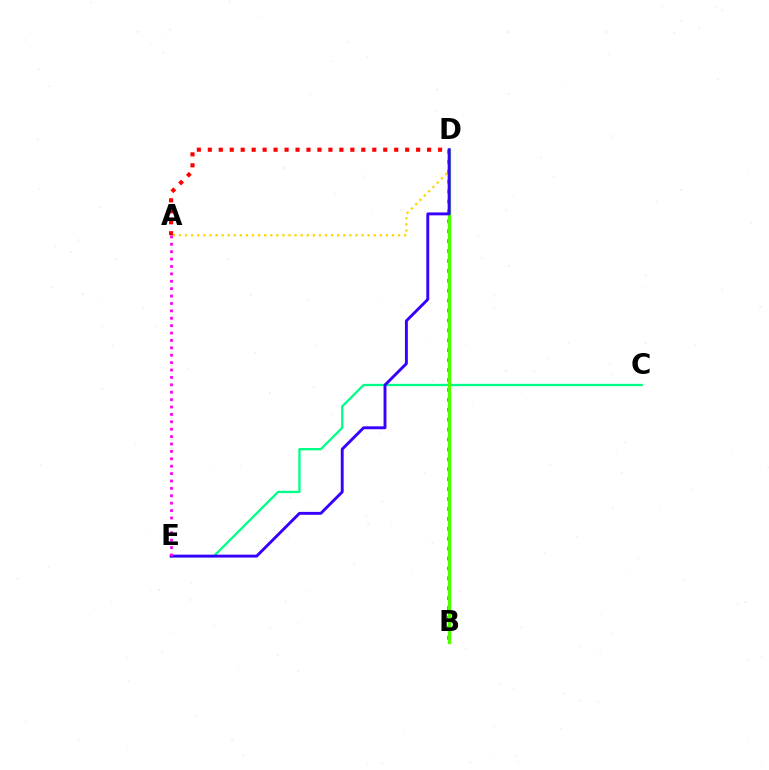{('A', 'D'): [{'color': '#ffd500', 'line_style': 'dotted', 'thickness': 1.65}, {'color': '#ff0000', 'line_style': 'dotted', 'thickness': 2.98}], ('C', 'E'): [{'color': '#00ff86', 'line_style': 'solid', 'thickness': 1.66}], ('B', 'D'): [{'color': '#009eff', 'line_style': 'dotted', 'thickness': 2.69}, {'color': '#4fff00', 'line_style': 'solid', 'thickness': 2.44}], ('D', 'E'): [{'color': '#3700ff', 'line_style': 'solid', 'thickness': 2.09}], ('A', 'E'): [{'color': '#ff00ed', 'line_style': 'dotted', 'thickness': 2.01}]}